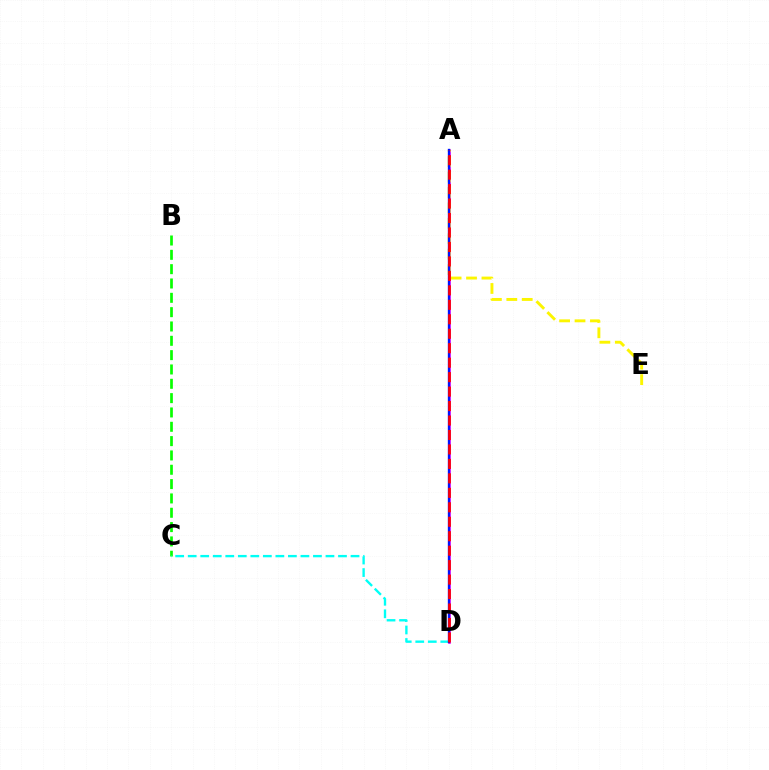{('B', 'C'): [{'color': '#08ff00', 'line_style': 'dashed', 'thickness': 1.95}], ('A', 'D'): [{'color': '#ee00ff', 'line_style': 'solid', 'thickness': 1.86}, {'color': '#0010ff', 'line_style': 'solid', 'thickness': 1.69}, {'color': '#ff0000', 'line_style': 'dashed', 'thickness': 1.96}], ('A', 'E'): [{'color': '#fcf500', 'line_style': 'dashed', 'thickness': 2.09}], ('C', 'D'): [{'color': '#00fff6', 'line_style': 'dashed', 'thickness': 1.7}]}